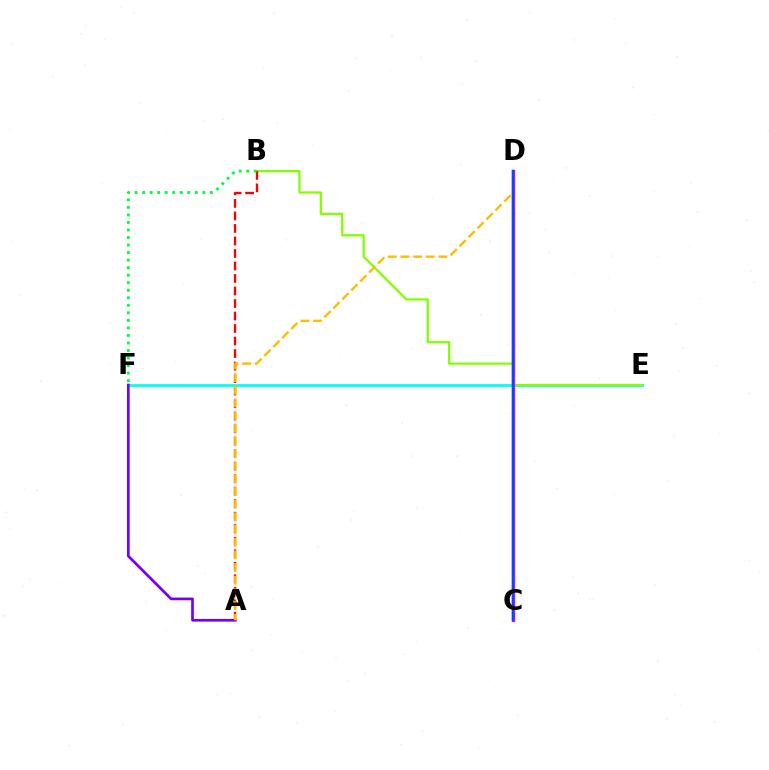{('E', 'F'): [{'color': '#00fff6', 'line_style': 'solid', 'thickness': 1.99}], ('B', 'E'): [{'color': '#84ff00', 'line_style': 'solid', 'thickness': 1.63}], ('A', 'B'): [{'color': '#ff0000', 'line_style': 'dashed', 'thickness': 1.7}], ('B', 'F'): [{'color': '#00ff39', 'line_style': 'dotted', 'thickness': 2.05}], ('A', 'F'): [{'color': '#7200ff', 'line_style': 'solid', 'thickness': 1.94}], ('A', 'D'): [{'color': '#ffbd00', 'line_style': 'dashed', 'thickness': 1.72}], ('C', 'D'): [{'color': '#ff00cf', 'line_style': 'solid', 'thickness': 2.41}, {'color': '#004bff', 'line_style': 'solid', 'thickness': 1.77}]}